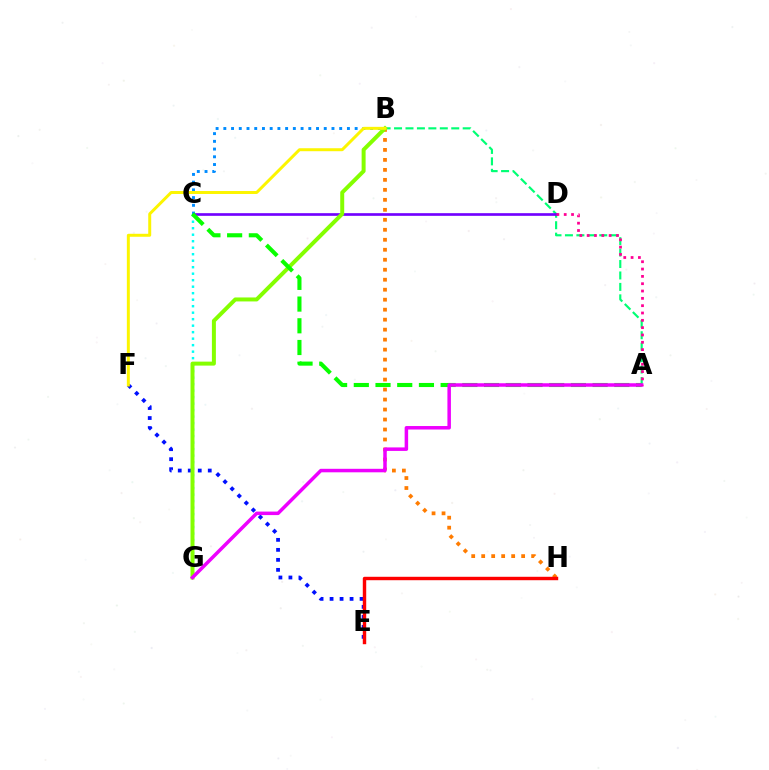{('E', 'F'): [{'color': '#0010ff', 'line_style': 'dotted', 'thickness': 2.72}], ('A', 'B'): [{'color': '#00ff74', 'line_style': 'dashed', 'thickness': 1.55}], ('C', 'D'): [{'color': '#7200ff', 'line_style': 'solid', 'thickness': 1.92}], ('C', 'G'): [{'color': '#00fff6', 'line_style': 'dotted', 'thickness': 1.77}], ('B', 'C'): [{'color': '#008cff', 'line_style': 'dotted', 'thickness': 2.1}], ('B', 'H'): [{'color': '#ff7c00', 'line_style': 'dotted', 'thickness': 2.71}], ('B', 'G'): [{'color': '#84ff00', 'line_style': 'solid', 'thickness': 2.86}], ('B', 'F'): [{'color': '#fcf500', 'line_style': 'solid', 'thickness': 2.14}], ('A', 'C'): [{'color': '#08ff00', 'line_style': 'dashed', 'thickness': 2.95}], ('E', 'H'): [{'color': '#ff0000', 'line_style': 'solid', 'thickness': 2.46}], ('A', 'G'): [{'color': '#ee00ff', 'line_style': 'solid', 'thickness': 2.52}], ('A', 'D'): [{'color': '#ff0094', 'line_style': 'dotted', 'thickness': 1.99}]}